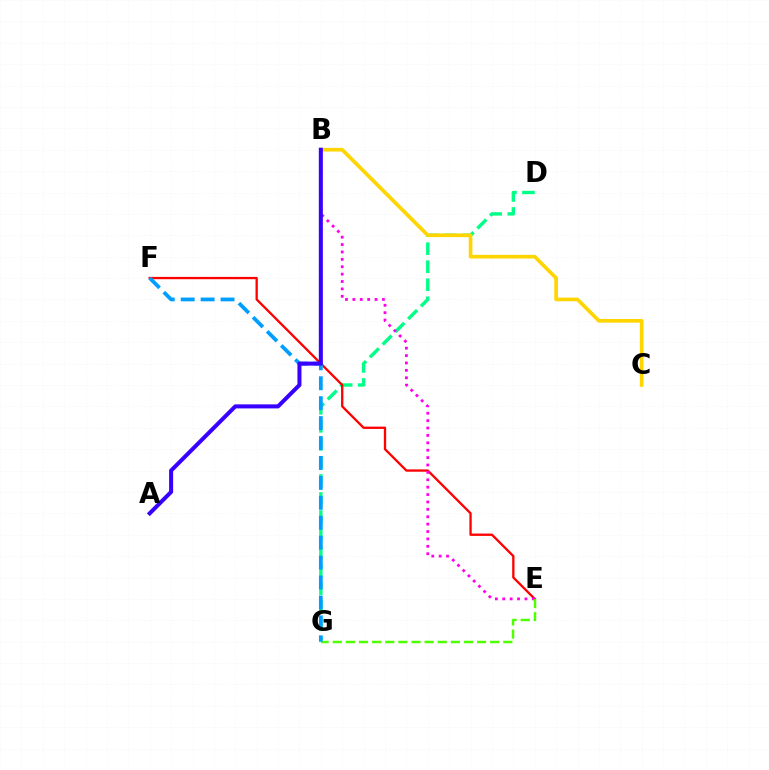{('D', 'G'): [{'color': '#00ff86', 'line_style': 'dashed', 'thickness': 2.45}], ('E', 'F'): [{'color': '#ff0000', 'line_style': 'solid', 'thickness': 1.67}], ('B', 'E'): [{'color': '#ff00ed', 'line_style': 'dotted', 'thickness': 2.01}], ('E', 'G'): [{'color': '#4fff00', 'line_style': 'dashed', 'thickness': 1.78}], ('F', 'G'): [{'color': '#009eff', 'line_style': 'dashed', 'thickness': 2.71}], ('B', 'C'): [{'color': '#ffd500', 'line_style': 'solid', 'thickness': 2.63}], ('A', 'B'): [{'color': '#3700ff', 'line_style': 'solid', 'thickness': 2.9}]}